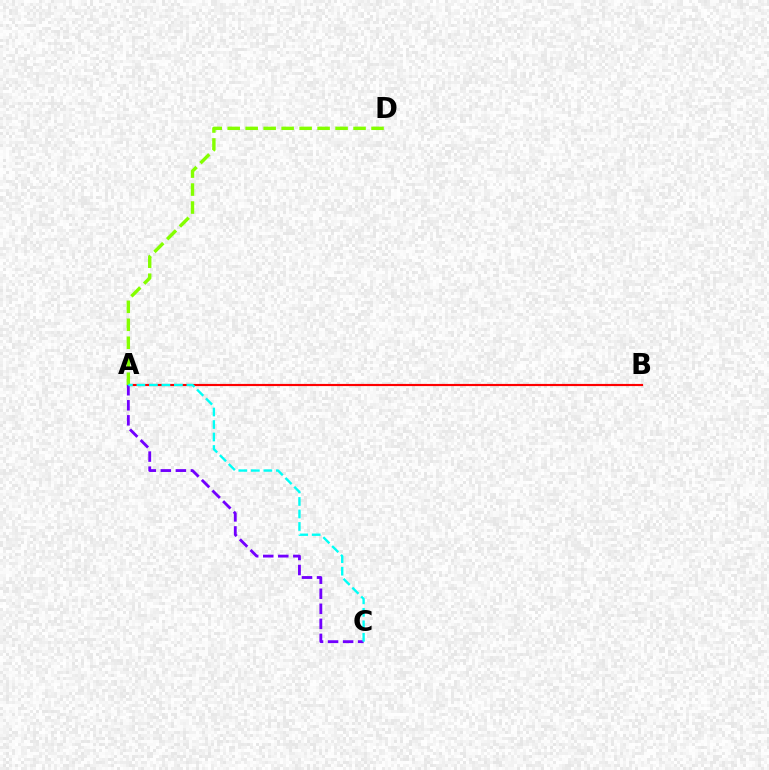{('A', 'B'): [{'color': '#ff0000', 'line_style': 'solid', 'thickness': 1.55}], ('A', 'D'): [{'color': '#84ff00', 'line_style': 'dashed', 'thickness': 2.44}], ('A', 'C'): [{'color': '#7200ff', 'line_style': 'dashed', 'thickness': 2.04}, {'color': '#00fff6', 'line_style': 'dashed', 'thickness': 1.7}]}